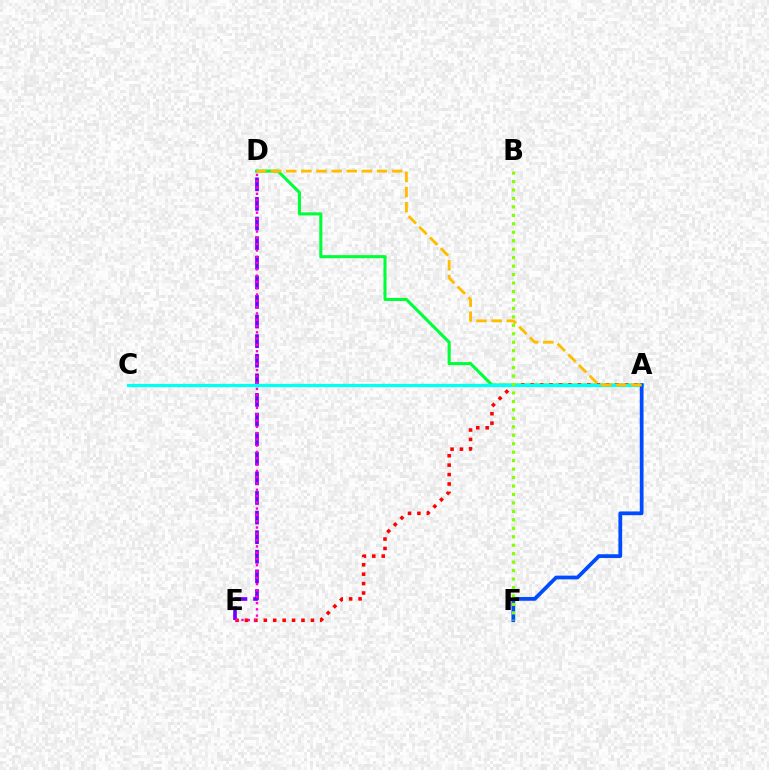{('D', 'E'): [{'color': '#7200ff', 'line_style': 'dashed', 'thickness': 2.66}, {'color': '#ff00cf', 'line_style': 'dotted', 'thickness': 1.71}], ('A', 'D'): [{'color': '#00ff39', 'line_style': 'solid', 'thickness': 2.22}, {'color': '#ffbd00', 'line_style': 'dashed', 'thickness': 2.05}], ('A', 'E'): [{'color': '#ff0000', 'line_style': 'dotted', 'thickness': 2.56}], ('A', 'C'): [{'color': '#00fff6', 'line_style': 'solid', 'thickness': 2.32}], ('A', 'F'): [{'color': '#004bff', 'line_style': 'solid', 'thickness': 2.69}], ('B', 'F'): [{'color': '#84ff00', 'line_style': 'dotted', 'thickness': 2.3}]}